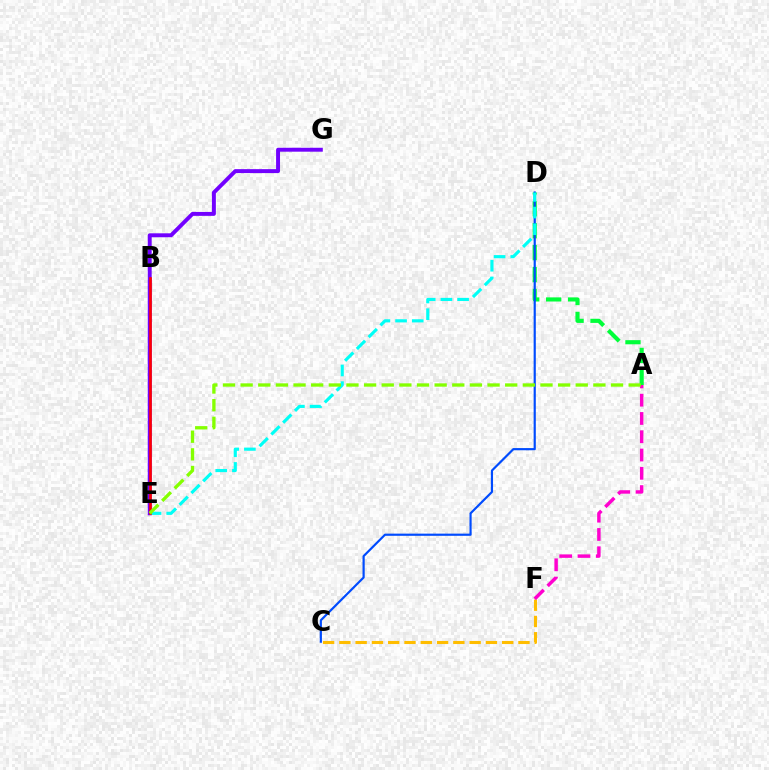{('A', 'D'): [{'color': '#00ff39', 'line_style': 'dashed', 'thickness': 2.98}], ('E', 'G'): [{'color': '#7200ff', 'line_style': 'solid', 'thickness': 2.83}], ('C', 'D'): [{'color': '#004bff', 'line_style': 'solid', 'thickness': 1.57}], ('C', 'F'): [{'color': '#ffbd00', 'line_style': 'dashed', 'thickness': 2.21}], ('D', 'E'): [{'color': '#00fff6', 'line_style': 'dashed', 'thickness': 2.27}], ('B', 'E'): [{'color': '#ff0000', 'line_style': 'solid', 'thickness': 1.88}], ('A', 'F'): [{'color': '#ff00cf', 'line_style': 'dashed', 'thickness': 2.48}], ('A', 'E'): [{'color': '#84ff00', 'line_style': 'dashed', 'thickness': 2.4}]}